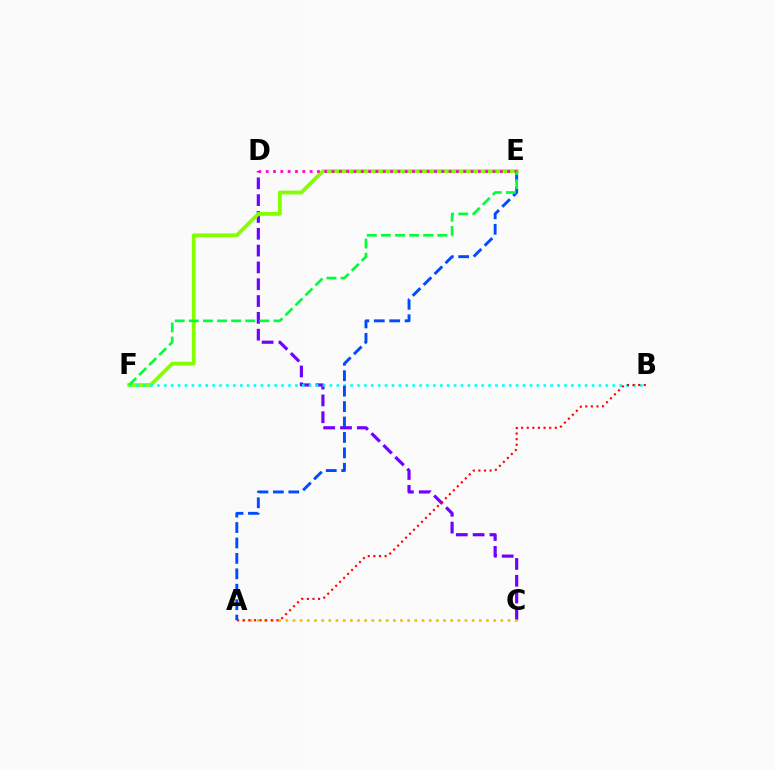{('C', 'D'): [{'color': '#7200ff', 'line_style': 'dashed', 'thickness': 2.28}], ('E', 'F'): [{'color': '#84ff00', 'line_style': 'solid', 'thickness': 2.71}, {'color': '#00ff39', 'line_style': 'dashed', 'thickness': 1.92}], ('D', 'E'): [{'color': '#ff00cf', 'line_style': 'dotted', 'thickness': 1.99}], ('B', 'F'): [{'color': '#00fff6', 'line_style': 'dotted', 'thickness': 1.87}], ('A', 'E'): [{'color': '#004bff', 'line_style': 'dashed', 'thickness': 2.1}], ('A', 'C'): [{'color': '#ffbd00', 'line_style': 'dotted', 'thickness': 1.95}], ('A', 'B'): [{'color': '#ff0000', 'line_style': 'dotted', 'thickness': 1.52}]}